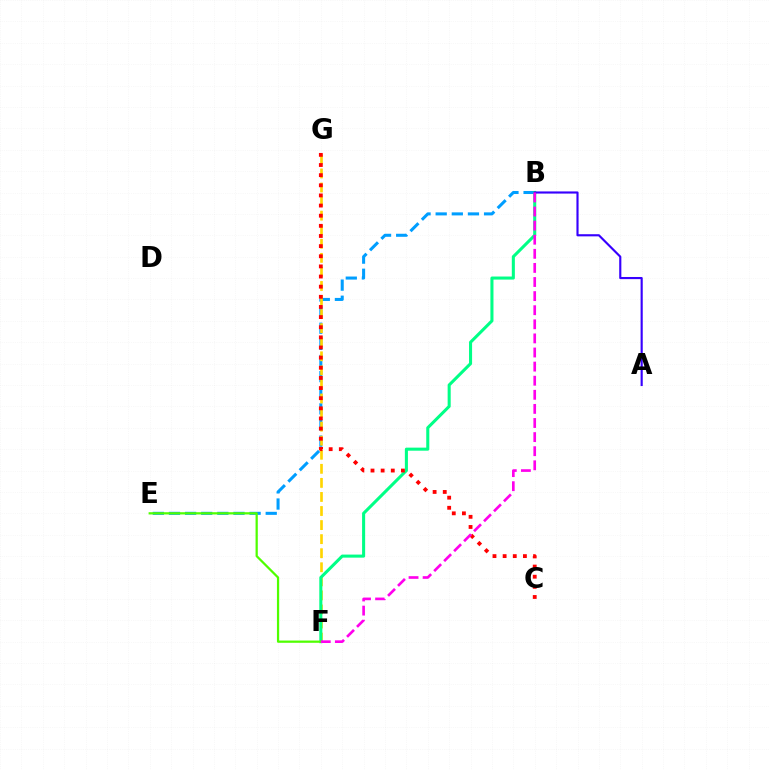{('B', 'E'): [{'color': '#009eff', 'line_style': 'dashed', 'thickness': 2.19}], ('F', 'G'): [{'color': '#ffd500', 'line_style': 'dashed', 'thickness': 1.91}], ('B', 'F'): [{'color': '#00ff86', 'line_style': 'solid', 'thickness': 2.2}, {'color': '#ff00ed', 'line_style': 'dashed', 'thickness': 1.92}], ('C', 'G'): [{'color': '#ff0000', 'line_style': 'dotted', 'thickness': 2.75}], ('E', 'F'): [{'color': '#4fff00', 'line_style': 'solid', 'thickness': 1.61}], ('A', 'B'): [{'color': '#3700ff', 'line_style': 'solid', 'thickness': 1.54}]}